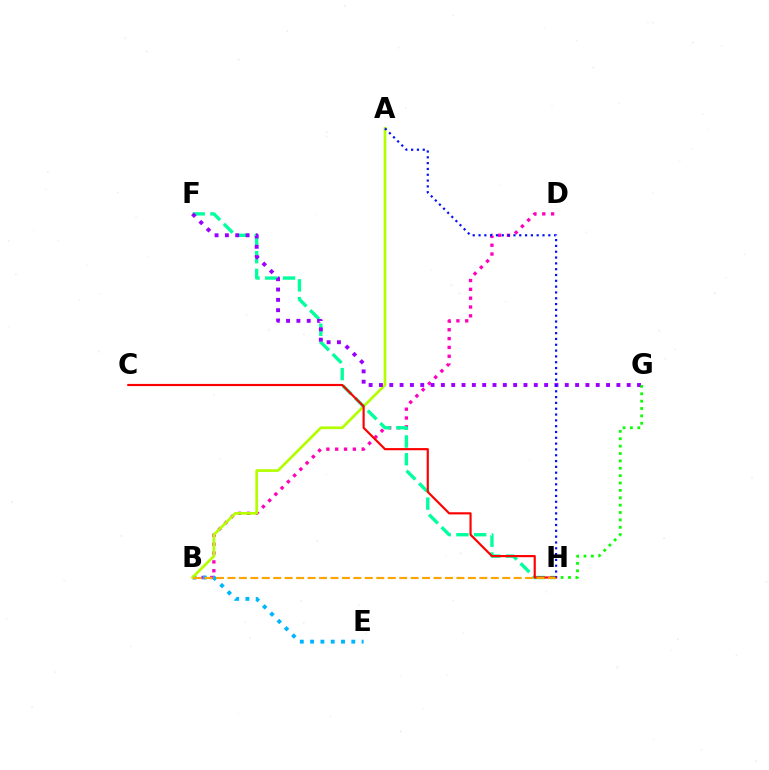{('B', 'D'): [{'color': '#ff00bd', 'line_style': 'dotted', 'thickness': 2.4}], ('B', 'E'): [{'color': '#00b5ff', 'line_style': 'dotted', 'thickness': 2.8}], ('A', 'B'): [{'color': '#b3ff00', 'line_style': 'solid', 'thickness': 1.94}], ('F', 'H'): [{'color': '#00ff9d', 'line_style': 'dashed', 'thickness': 2.41}], ('C', 'H'): [{'color': '#ff0000', 'line_style': 'solid', 'thickness': 1.56}], ('B', 'H'): [{'color': '#ffa500', 'line_style': 'dashed', 'thickness': 1.56}], ('F', 'G'): [{'color': '#9b00ff', 'line_style': 'dotted', 'thickness': 2.8}], ('A', 'H'): [{'color': '#0010ff', 'line_style': 'dotted', 'thickness': 1.58}], ('G', 'H'): [{'color': '#08ff00', 'line_style': 'dotted', 'thickness': 2.0}]}